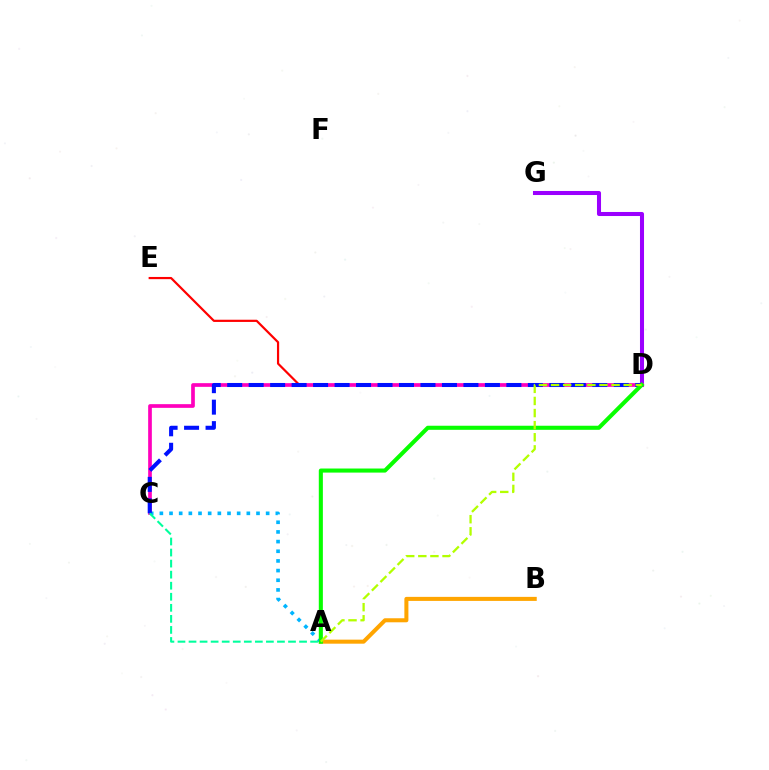{('D', 'G'): [{'color': '#9b00ff', 'line_style': 'solid', 'thickness': 2.92}], ('D', 'E'): [{'color': '#ff0000', 'line_style': 'solid', 'thickness': 1.58}], ('A', 'B'): [{'color': '#ffa500', 'line_style': 'solid', 'thickness': 2.91}], ('C', 'D'): [{'color': '#ff00bd', 'line_style': 'solid', 'thickness': 2.65}, {'color': '#0010ff', 'line_style': 'dashed', 'thickness': 2.92}], ('A', 'C'): [{'color': '#00b5ff', 'line_style': 'dotted', 'thickness': 2.63}, {'color': '#00ff9d', 'line_style': 'dashed', 'thickness': 1.5}], ('A', 'D'): [{'color': '#08ff00', 'line_style': 'solid', 'thickness': 2.94}, {'color': '#b3ff00', 'line_style': 'dashed', 'thickness': 1.64}]}